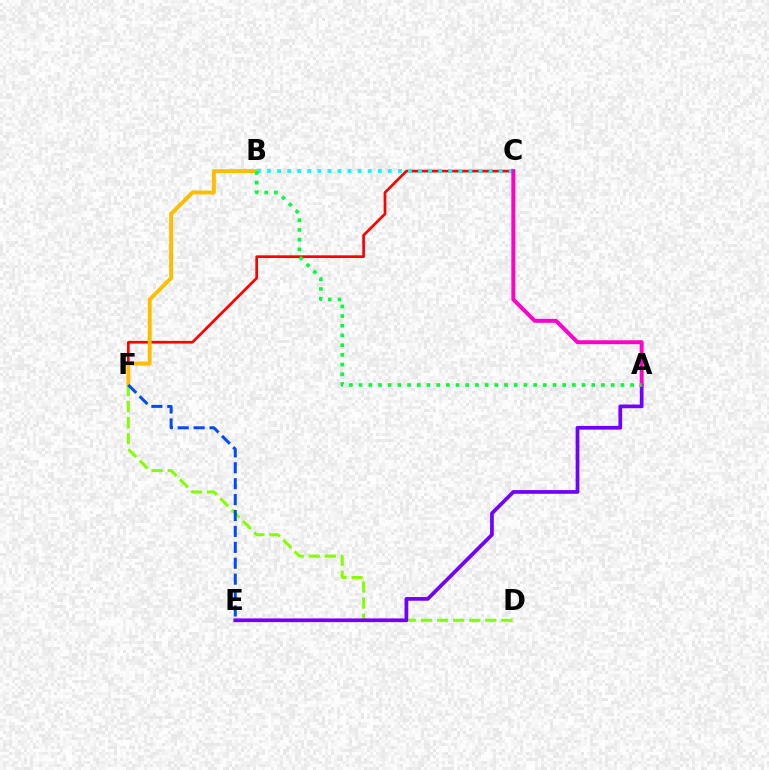{('C', 'F'): [{'color': '#ff0000', 'line_style': 'solid', 'thickness': 1.94}], ('B', 'F'): [{'color': '#ffbd00', 'line_style': 'solid', 'thickness': 2.8}], ('B', 'C'): [{'color': '#00fff6', 'line_style': 'dotted', 'thickness': 2.74}], ('D', 'F'): [{'color': '#84ff00', 'line_style': 'dashed', 'thickness': 2.18}], ('A', 'E'): [{'color': '#7200ff', 'line_style': 'solid', 'thickness': 2.67}], ('E', 'F'): [{'color': '#004bff', 'line_style': 'dashed', 'thickness': 2.16}], ('A', 'C'): [{'color': '#ff00cf', 'line_style': 'solid', 'thickness': 2.85}], ('A', 'B'): [{'color': '#00ff39', 'line_style': 'dotted', 'thickness': 2.63}]}